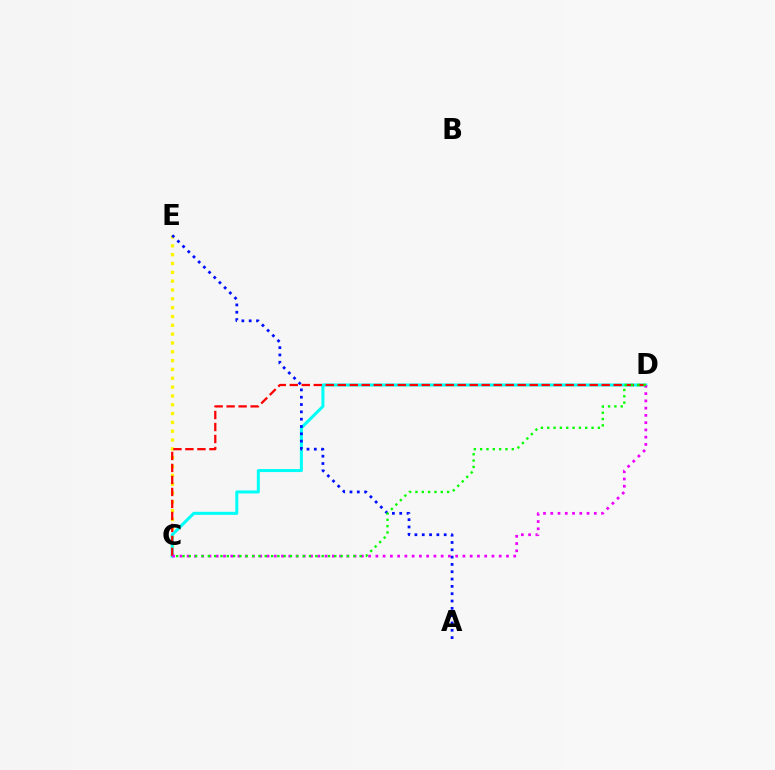{('C', 'E'): [{'color': '#fcf500', 'line_style': 'dotted', 'thickness': 2.4}], ('C', 'D'): [{'color': '#00fff6', 'line_style': 'solid', 'thickness': 2.18}, {'color': '#ff0000', 'line_style': 'dashed', 'thickness': 1.63}, {'color': '#ee00ff', 'line_style': 'dotted', 'thickness': 1.97}, {'color': '#08ff00', 'line_style': 'dotted', 'thickness': 1.72}], ('A', 'E'): [{'color': '#0010ff', 'line_style': 'dotted', 'thickness': 1.99}]}